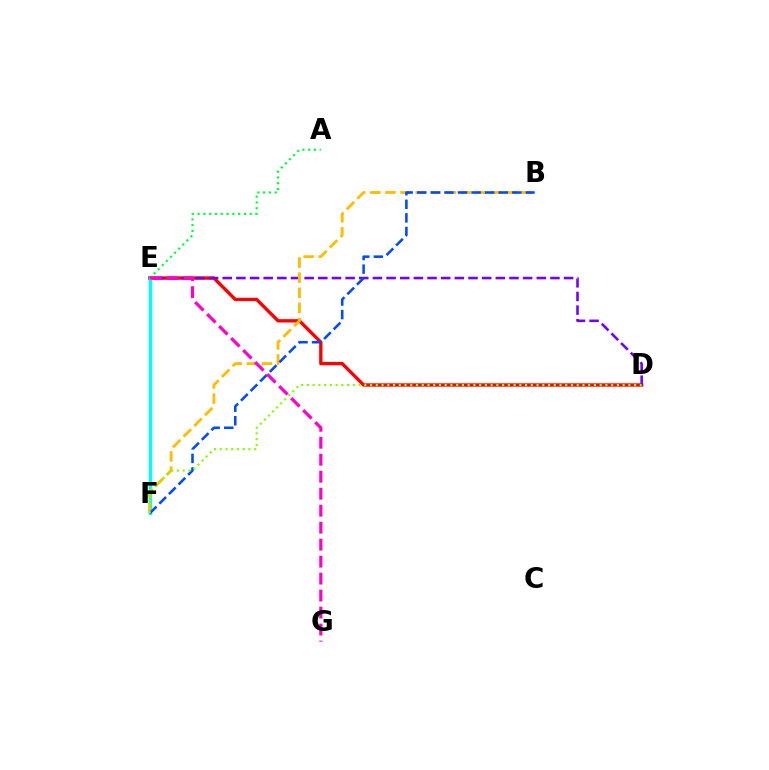{('A', 'E'): [{'color': '#00ff39', 'line_style': 'dotted', 'thickness': 1.57}], ('D', 'E'): [{'color': '#ff0000', 'line_style': 'solid', 'thickness': 2.42}, {'color': '#7200ff', 'line_style': 'dashed', 'thickness': 1.85}], ('E', 'F'): [{'color': '#00fff6', 'line_style': 'solid', 'thickness': 2.44}], ('B', 'F'): [{'color': '#ffbd00', 'line_style': 'dashed', 'thickness': 2.05}, {'color': '#004bff', 'line_style': 'dashed', 'thickness': 1.85}], ('E', 'G'): [{'color': '#ff00cf', 'line_style': 'dashed', 'thickness': 2.31}], ('D', 'F'): [{'color': '#84ff00', 'line_style': 'dotted', 'thickness': 1.56}]}